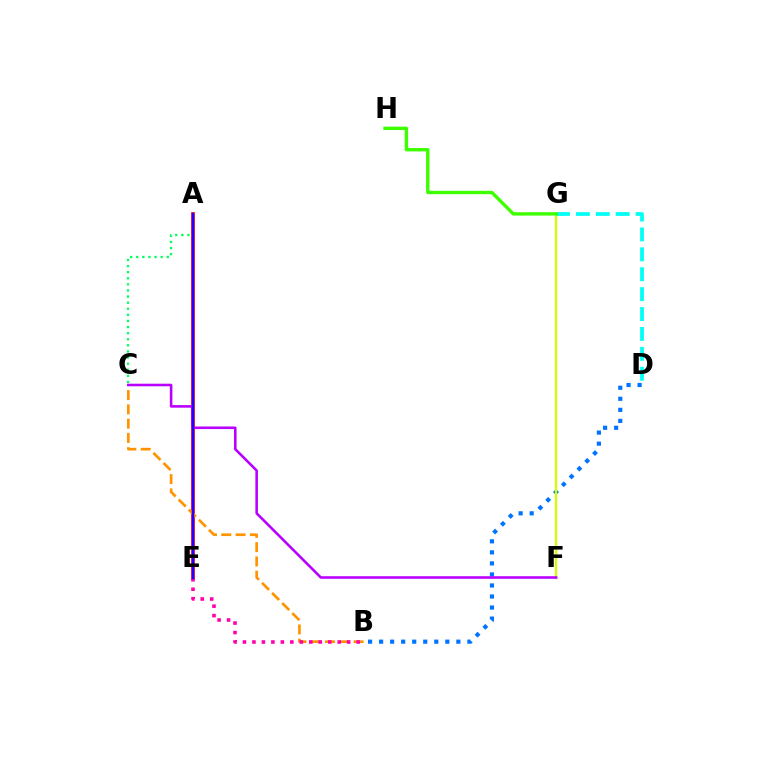{('B', 'D'): [{'color': '#0074ff', 'line_style': 'dotted', 'thickness': 3.0}], ('F', 'G'): [{'color': '#d1ff00', 'line_style': 'solid', 'thickness': 1.63}], ('A', 'C'): [{'color': '#00ff5c', 'line_style': 'dotted', 'thickness': 1.66}], ('A', 'E'): [{'color': '#ff0000', 'line_style': 'solid', 'thickness': 2.63}, {'color': '#2500ff', 'line_style': 'solid', 'thickness': 1.71}], ('B', 'C'): [{'color': '#ff9400', 'line_style': 'dashed', 'thickness': 1.94}], ('D', 'G'): [{'color': '#00fff6', 'line_style': 'dashed', 'thickness': 2.7}], ('C', 'F'): [{'color': '#b900ff', 'line_style': 'solid', 'thickness': 1.86}], ('B', 'E'): [{'color': '#ff00ac', 'line_style': 'dotted', 'thickness': 2.57}], ('G', 'H'): [{'color': '#3dff00', 'line_style': 'solid', 'thickness': 2.44}]}